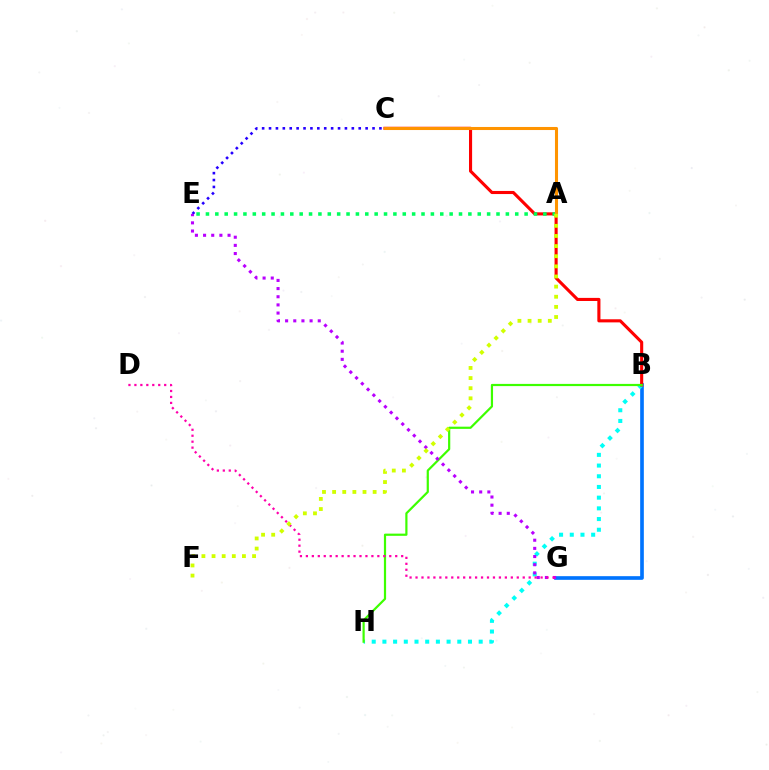{('B', 'G'): [{'color': '#0074ff', 'line_style': 'solid', 'thickness': 2.64}], ('C', 'E'): [{'color': '#2500ff', 'line_style': 'dotted', 'thickness': 1.87}], ('B', 'H'): [{'color': '#00fff6', 'line_style': 'dotted', 'thickness': 2.91}, {'color': '#3dff00', 'line_style': 'solid', 'thickness': 1.58}], ('B', 'C'): [{'color': '#ff0000', 'line_style': 'solid', 'thickness': 2.23}], ('A', 'E'): [{'color': '#00ff5c', 'line_style': 'dotted', 'thickness': 2.55}], ('E', 'G'): [{'color': '#b900ff', 'line_style': 'dotted', 'thickness': 2.22}], ('D', 'G'): [{'color': '#ff00ac', 'line_style': 'dotted', 'thickness': 1.62}], ('A', 'C'): [{'color': '#ff9400', 'line_style': 'solid', 'thickness': 2.21}], ('A', 'F'): [{'color': '#d1ff00', 'line_style': 'dotted', 'thickness': 2.75}]}